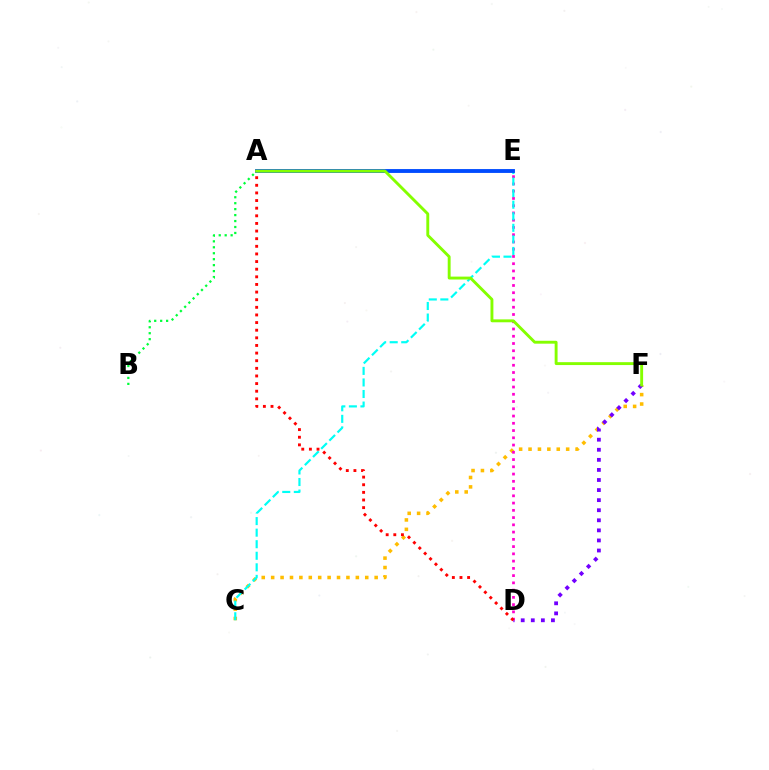{('C', 'F'): [{'color': '#ffbd00', 'line_style': 'dotted', 'thickness': 2.56}], ('D', 'F'): [{'color': '#7200ff', 'line_style': 'dotted', 'thickness': 2.74}], ('D', 'E'): [{'color': '#ff00cf', 'line_style': 'dotted', 'thickness': 1.97}], ('C', 'E'): [{'color': '#00fff6', 'line_style': 'dashed', 'thickness': 1.57}], ('A', 'B'): [{'color': '#00ff39', 'line_style': 'dotted', 'thickness': 1.62}], ('A', 'E'): [{'color': '#004bff', 'line_style': 'solid', 'thickness': 2.78}], ('A', 'D'): [{'color': '#ff0000', 'line_style': 'dotted', 'thickness': 2.07}], ('A', 'F'): [{'color': '#84ff00', 'line_style': 'solid', 'thickness': 2.08}]}